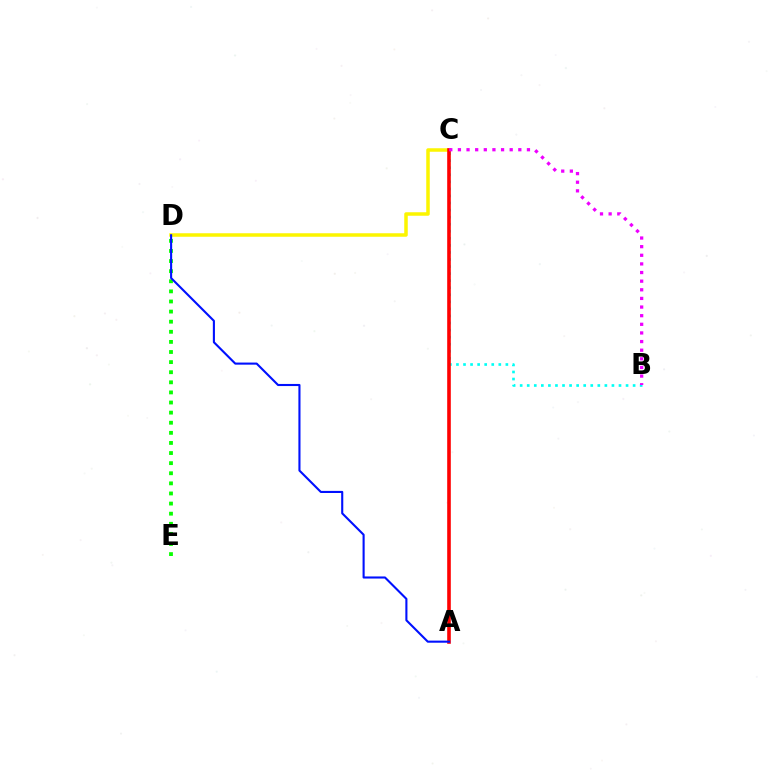{('C', 'D'): [{'color': '#fcf500', 'line_style': 'solid', 'thickness': 2.52}], ('D', 'E'): [{'color': '#08ff00', 'line_style': 'dotted', 'thickness': 2.75}], ('B', 'C'): [{'color': '#00fff6', 'line_style': 'dotted', 'thickness': 1.92}, {'color': '#ee00ff', 'line_style': 'dotted', 'thickness': 2.34}], ('A', 'C'): [{'color': '#ff0000', 'line_style': 'solid', 'thickness': 2.6}], ('A', 'D'): [{'color': '#0010ff', 'line_style': 'solid', 'thickness': 1.51}]}